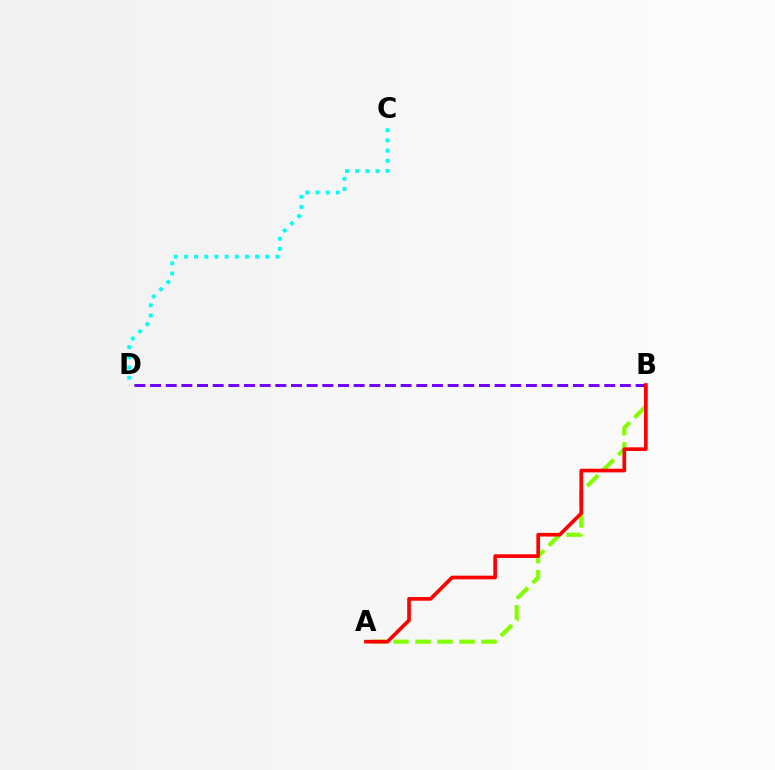{('A', 'B'): [{'color': '#84ff00', 'line_style': 'dashed', 'thickness': 2.99}, {'color': '#ff0000', 'line_style': 'solid', 'thickness': 2.64}], ('B', 'D'): [{'color': '#7200ff', 'line_style': 'dashed', 'thickness': 2.13}], ('C', 'D'): [{'color': '#00fff6', 'line_style': 'dotted', 'thickness': 2.76}]}